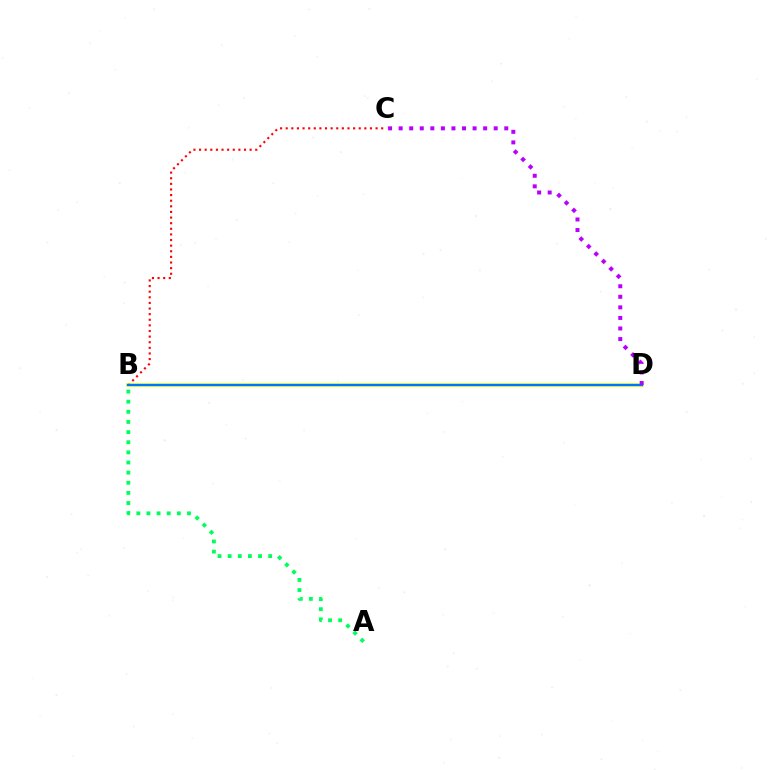{('B', 'C'): [{'color': '#ff0000', 'line_style': 'dotted', 'thickness': 1.53}], ('A', 'B'): [{'color': '#00ff5c', 'line_style': 'dotted', 'thickness': 2.75}], ('B', 'D'): [{'color': '#d1ff00', 'line_style': 'solid', 'thickness': 2.52}, {'color': '#0074ff', 'line_style': 'solid', 'thickness': 1.57}], ('C', 'D'): [{'color': '#b900ff', 'line_style': 'dotted', 'thickness': 2.87}]}